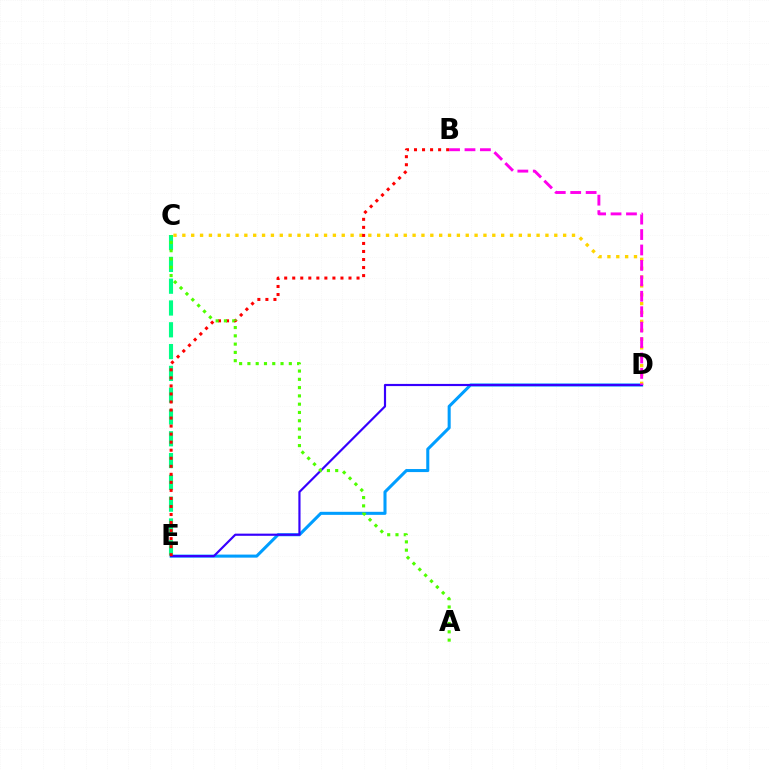{('D', 'E'): [{'color': '#009eff', 'line_style': 'solid', 'thickness': 2.2}, {'color': '#3700ff', 'line_style': 'solid', 'thickness': 1.56}], ('C', 'D'): [{'color': '#ffd500', 'line_style': 'dotted', 'thickness': 2.41}], ('C', 'E'): [{'color': '#00ff86', 'line_style': 'dashed', 'thickness': 2.96}], ('B', 'D'): [{'color': '#ff00ed', 'line_style': 'dashed', 'thickness': 2.1}], ('B', 'E'): [{'color': '#ff0000', 'line_style': 'dotted', 'thickness': 2.18}], ('A', 'C'): [{'color': '#4fff00', 'line_style': 'dotted', 'thickness': 2.25}]}